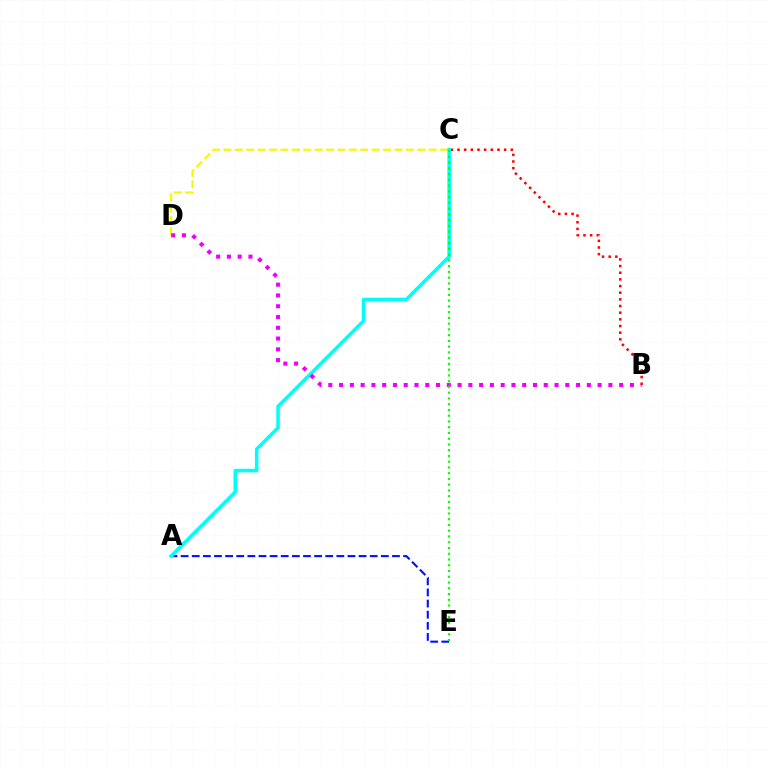{('C', 'D'): [{'color': '#fcf500', 'line_style': 'dashed', 'thickness': 1.55}], ('A', 'E'): [{'color': '#0010ff', 'line_style': 'dashed', 'thickness': 1.51}], ('B', 'C'): [{'color': '#ff0000', 'line_style': 'dotted', 'thickness': 1.81}], ('A', 'C'): [{'color': '#00fff6', 'line_style': 'solid', 'thickness': 2.56}], ('B', 'D'): [{'color': '#ee00ff', 'line_style': 'dotted', 'thickness': 2.93}], ('C', 'E'): [{'color': '#08ff00', 'line_style': 'dotted', 'thickness': 1.56}]}